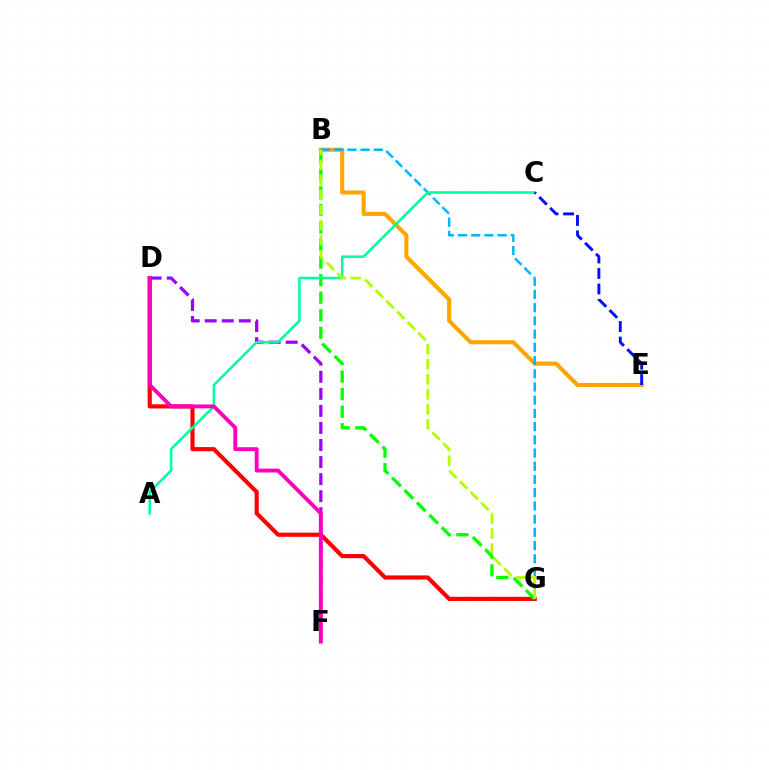{('D', 'G'): [{'color': '#ff0000', 'line_style': 'solid', 'thickness': 3.0}], ('B', 'G'): [{'color': '#08ff00', 'line_style': 'dashed', 'thickness': 2.38}, {'color': '#00b5ff', 'line_style': 'dashed', 'thickness': 1.8}, {'color': '#b3ff00', 'line_style': 'dashed', 'thickness': 2.05}], ('B', 'E'): [{'color': '#ffa500', 'line_style': 'solid', 'thickness': 2.95}], ('D', 'F'): [{'color': '#9b00ff', 'line_style': 'dashed', 'thickness': 2.32}, {'color': '#ff00bd', 'line_style': 'solid', 'thickness': 2.79}], ('A', 'C'): [{'color': '#00ff9d', 'line_style': 'solid', 'thickness': 1.84}], ('C', 'E'): [{'color': '#0010ff', 'line_style': 'dashed', 'thickness': 2.1}]}